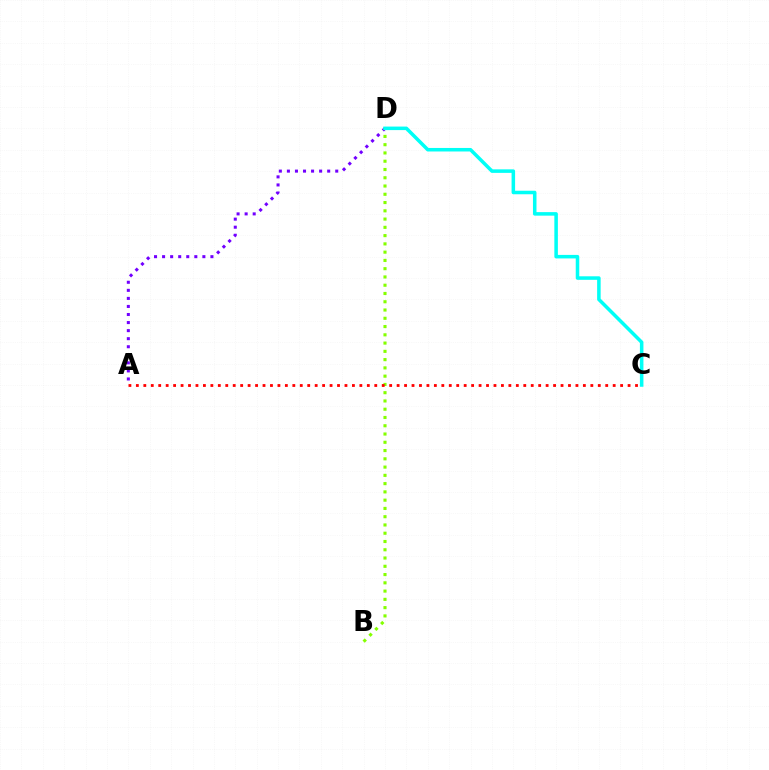{('A', 'D'): [{'color': '#7200ff', 'line_style': 'dotted', 'thickness': 2.19}], ('B', 'D'): [{'color': '#84ff00', 'line_style': 'dotted', 'thickness': 2.25}], ('C', 'D'): [{'color': '#00fff6', 'line_style': 'solid', 'thickness': 2.54}], ('A', 'C'): [{'color': '#ff0000', 'line_style': 'dotted', 'thickness': 2.02}]}